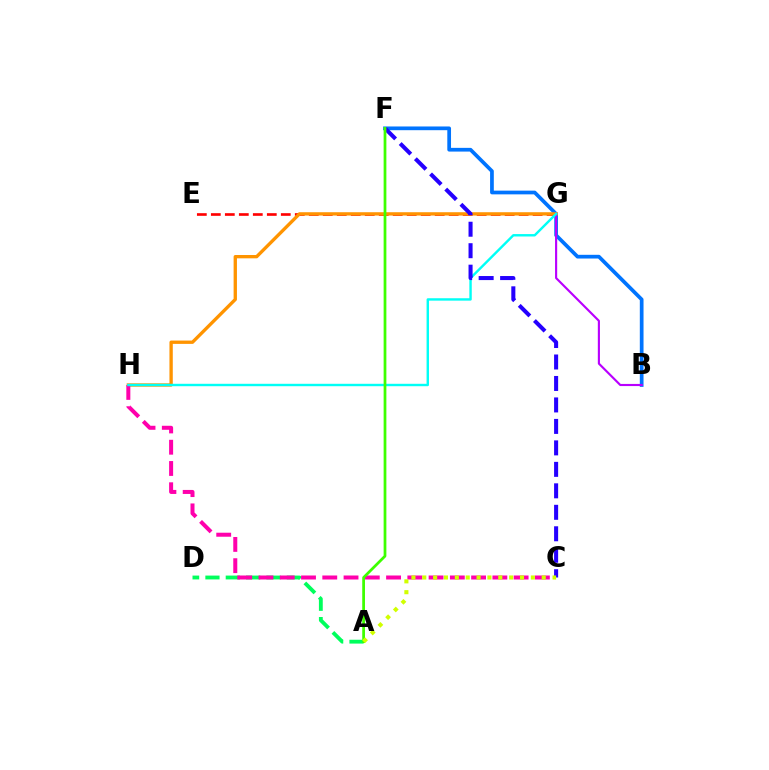{('B', 'F'): [{'color': '#0074ff', 'line_style': 'solid', 'thickness': 2.68}], ('E', 'G'): [{'color': '#ff0000', 'line_style': 'dashed', 'thickness': 1.9}], ('G', 'H'): [{'color': '#ff9400', 'line_style': 'solid', 'thickness': 2.4}, {'color': '#00fff6', 'line_style': 'solid', 'thickness': 1.74}], ('B', 'G'): [{'color': '#b900ff', 'line_style': 'solid', 'thickness': 1.54}], ('A', 'D'): [{'color': '#00ff5c', 'line_style': 'dashed', 'thickness': 2.76}], ('C', 'H'): [{'color': '#ff00ac', 'line_style': 'dashed', 'thickness': 2.89}], ('C', 'F'): [{'color': '#2500ff', 'line_style': 'dashed', 'thickness': 2.92}], ('A', 'F'): [{'color': '#3dff00', 'line_style': 'solid', 'thickness': 1.98}], ('A', 'C'): [{'color': '#d1ff00', 'line_style': 'dotted', 'thickness': 2.95}]}